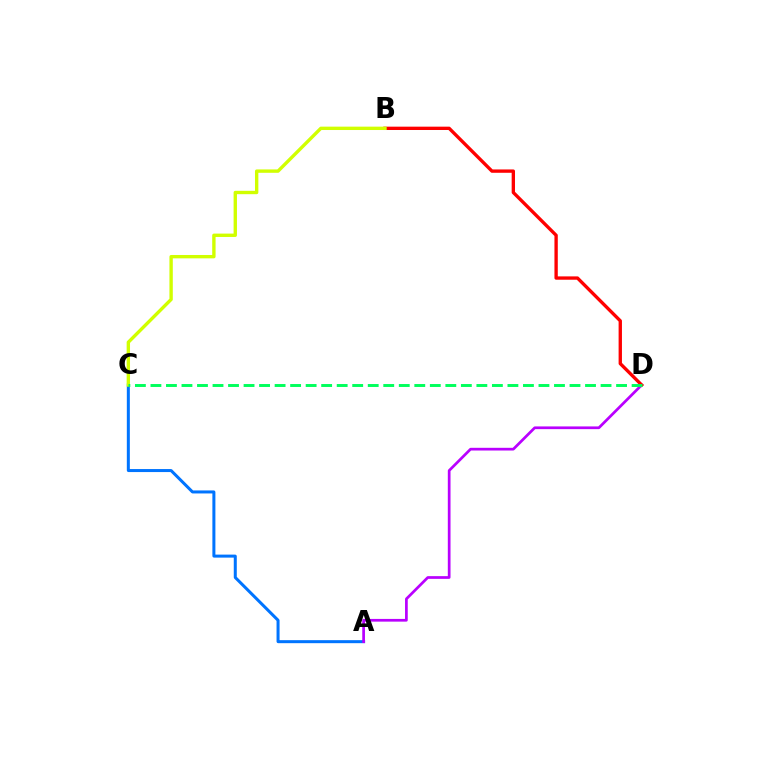{('A', 'C'): [{'color': '#0074ff', 'line_style': 'solid', 'thickness': 2.17}], ('A', 'D'): [{'color': '#b900ff', 'line_style': 'solid', 'thickness': 1.96}], ('B', 'D'): [{'color': '#ff0000', 'line_style': 'solid', 'thickness': 2.41}], ('B', 'C'): [{'color': '#d1ff00', 'line_style': 'solid', 'thickness': 2.43}], ('C', 'D'): [{'color': '#00ff5c', 'line_style': 'dashed', 'thickness': 2.11}]}